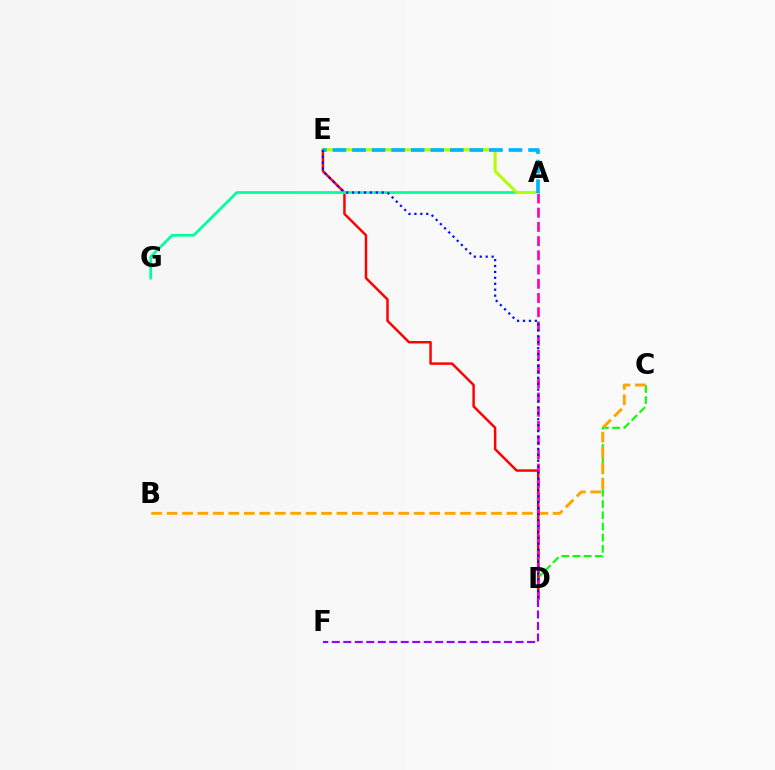{('C', 'D'): [{'color': '#08ff00', 'line_style': 'dashed', 'thickness': 1.52}], ('B', 'C'): [{'color': '#ffa500', 'line_style': 'dashed', 'thickness': 2.1}], ('D', 'E'): [{'color': '#ff0000', 'line_style': 'solid', 'thickness': 1.78}, {'color': '#0010ff', 'line_style': 'dotted', 'thickness': 1.61}], ('A', 'G'): [{'color': '#00ff9d', 'line_style': 'solid', 'thickness': 1.96}], ('D', 'F'): [{'color': '#9b00ff', 'line_style': 'dashed', 'thickness': 1.56}], ('A', 'D'): [{'color': '#ff00bd', 'line_style': 'dashed', 'thickness': 1.93}], ('A', 'E'): [{'color': '#b3ff00', 'line_style': 'solid', 'thickness': 2.22}, {'color': '#00b5ff', 'line_style': 'dashed', 'thickness': 2.66}]}